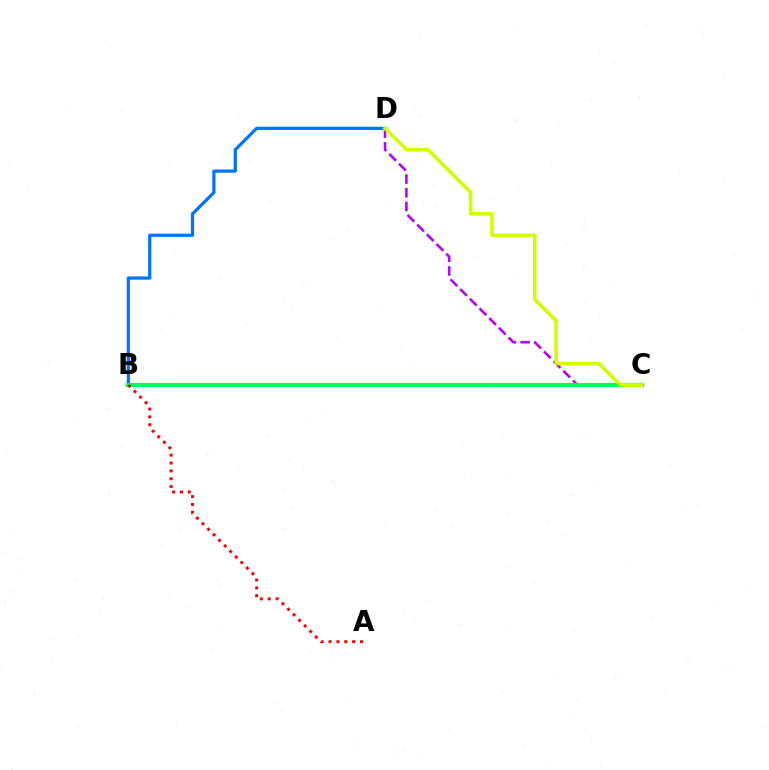{('B', 'D'): [{'color': '#0074ff', 'line_style': 'solid', 'thickness': 2.31}], ('C', 'D'): [{'color': '#b900ff', 'line_style': 'dashed', 'thickness': 1.86}, {'color': '#d1ff00', 'line_style': 'solid', 'thickness': 2.56}], ('B', 'C'): [{'color': '#00ff5c', 'line_style': 'solid', 'thickness': 2.95}], ('A', 'B'): [{'color': '#ff0000', 'line_style': 'dotted', 'thickness': 2.13}]}